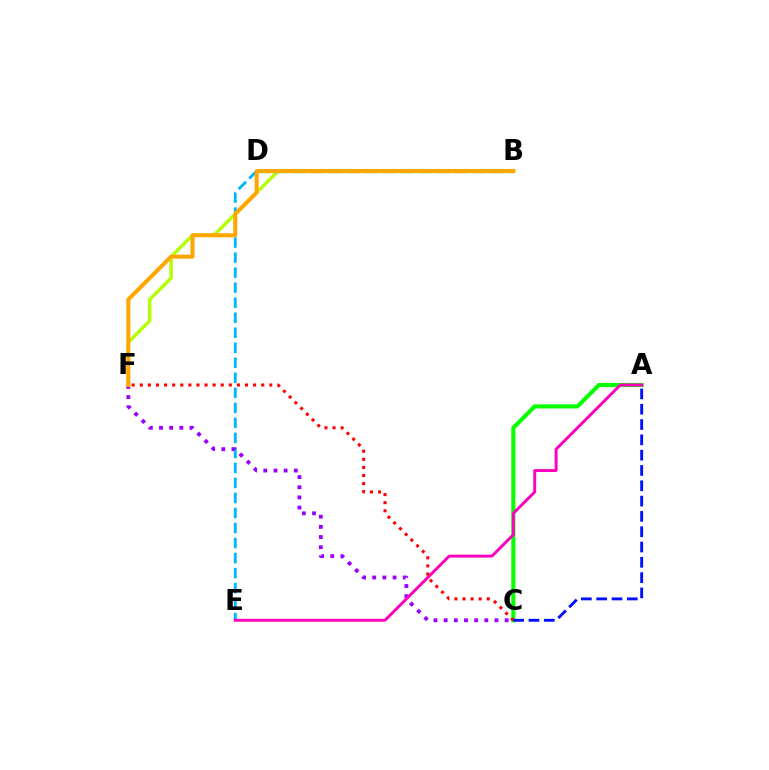{('D', 'E'): [{'color': '#00b5ff', 'line_style': 'dashed', 'thickness': 2.04}], ('B', 'F'): [{'color': '#b3ff00', 'line_style': 'solid', 'thickness': 2.45}, {'color': '#ffa500', 'line_style': 'solid', 'thickness': 2.89}], ('C', 'F'): [{'color': '#9b00ff', 'line_style': 'dotted', 'thickness': 2.76}, {'color': '#ff0000', 'line_style': 'dotted', 'thickness': 2.2}], ('A', 'C'): [{'color': '#08ff00', 'line_style': 'solid', 'thickness': 2.97}, {'color': '#0010ff', 'line_style': 'dashed', 'thickness': 2.08}], ('B', 'D'): [{'color': '#00ff9d', 'line_style': 'dashed', 'thickness': 2.43}], ('A', 'E'): [{'color': '#ff00bd', 'line_style': 'solid', 'thickness': 2.12}]}